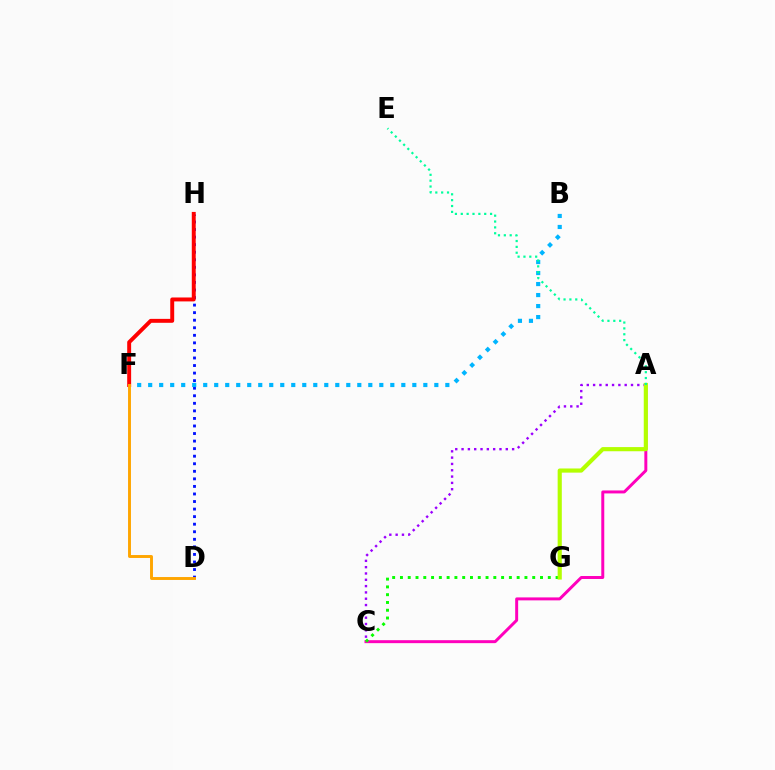{('D', 'H'): [{'color': '#0010ff', 'line_style': 'dotted', 'thickness': 2.05}], ('B', 'F'): [{'color': '#00b5ff', 'line_style': 'dotted', 'thickness': 2.99}], ('A', 'C'): [{'color': '#ff00bd', 'line_style': 'solid', 'thickness': 2.14}, {'color': '#9b00ff', 'line_style': 'dotted', 'thickness': 1.72}], ('C', 'G'): [{'color': '#08ff00', 'line_style': 'dotted', 'thickness': 2.11}], ('F', 'H'): [{'color': '#ff0000', 'line_style': 'solid', 'thickness': 2.83}], ('D', 'F'): [{'color': '#ffa500', 'line_style': 'solid', 'thickness': 2.11}], ('A', 'G'): [{'color': '#b3ff00', 'line_style': 'solid', 'thickness': 2.99}], ('A', 'E'): [{'color': '#00ff9d', 'line_style': 'dotted', 'thickness': 1.59}]}